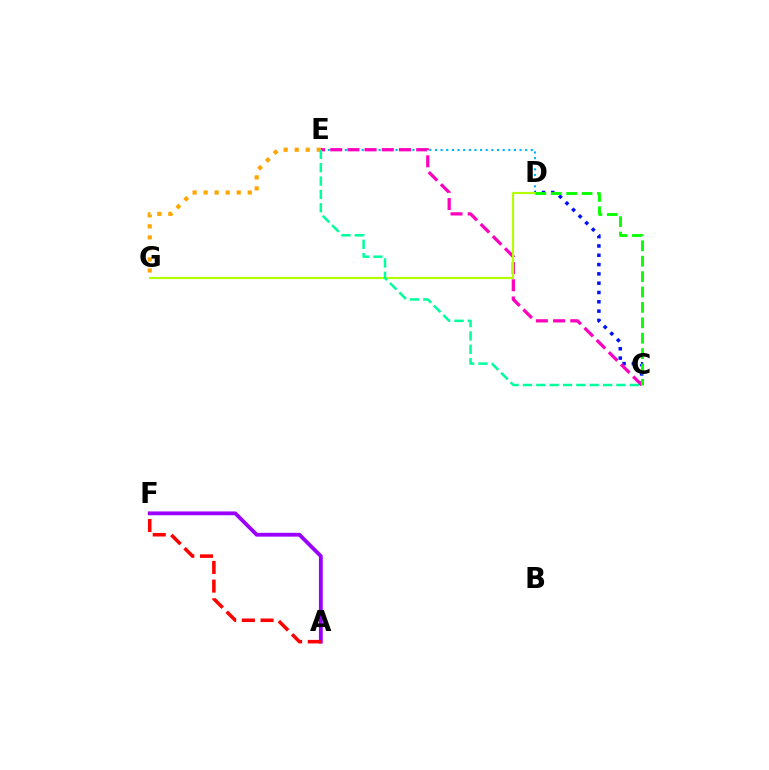{('D', 'E'): [{'color': '#00b5ff', 'line_style': 'dotted', 'thickness': 1.53}], ('C', 'D'): [{'color': '#0010ff', 'line_style': 'dotted', 'thickness': 2.53}, {'color': '#08ff00', 'line_style': 'dashed', 'thickness': 2.09}], ('E', 'G'): [{'color': '#ffa500', 'line_style': 'dotted', 'thickness': 3.0}], ('C', 'E'): [{'color': '#ff00bd', 'line_style': 'dashed', 'thickness': 2.34}, {'color': '#00ff9d', 'line_style': 'dashed', 'thickness': 1.81}], ('D', 'G'): [{'color': '#b3ff00', 'line_style': 'solid', 'thickness': 1.54}], ('A', 'F'): [{'color': '#9b00ff', 'line_style': 'solid', 'thickness': 2.75}, {'color': '#ff0000', 'line_style': 'dashed', 'thickness': 2.54}]}